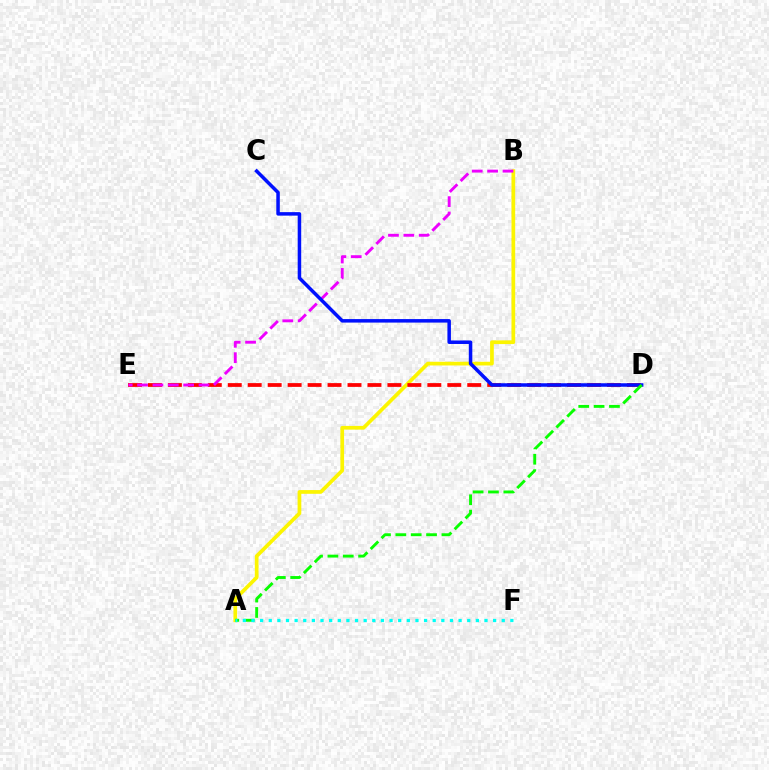{('A', 'B'): [{'color': '#fcf500', 'line_style': 'solid', 'thickness': 2.67}], ('D', 'E'): [{'color': '#ff0000', 'line_style': 'dashed', 'thickness': 2.71}], ('B', 'E'): [{'color': '#ee00ff', 'line_style': 'dashed', 'thickness': 2.09}], ('C', 'D'): [{'color': '#0010ff', 'line_style': 'solid', 'thickness': 2.52}], ('A', 'D'): [{'color': '#08ff00', 'line_style': 'dashed', 'thickness': 2.09}], ('A', 'F'): [{'color': '#00fff6', 'line_style': 'dotted', 'thickness': 2.34}]}